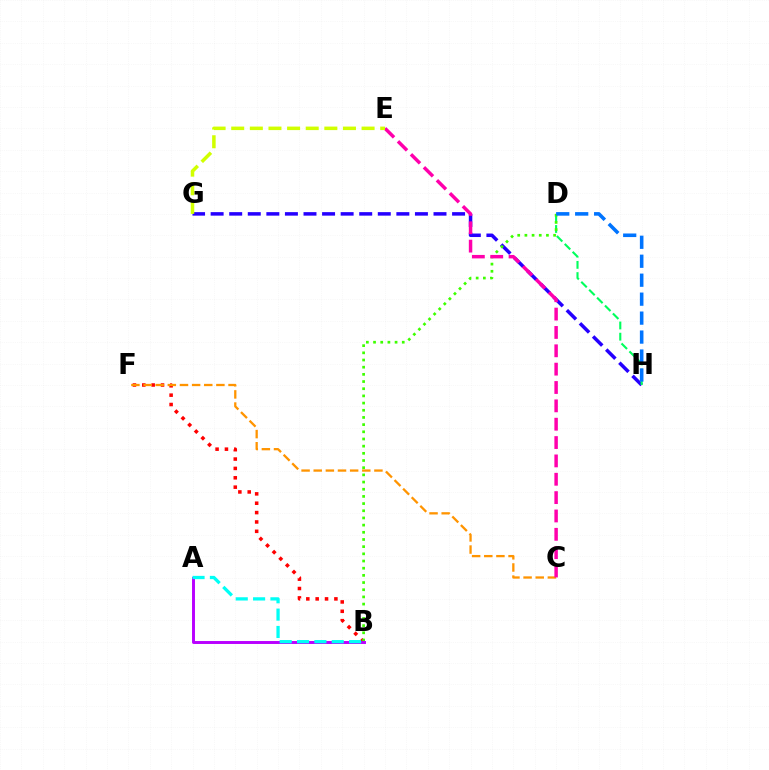{('B', 'F'): [{'color': '#ff0000', 'line_style': 'dotted', 'thickness': 2.54}], ('G', 'H'): [{'color': '#2500ff', 'line_style': 'dashed', 'thickness': 2.52}], ('D', 'H'): [{'color': '#00ff5c', 'line_style': 'dashed', 'thickness': 1.52}, {'color': '#0074ff', 'line_style': 'dashed', 'thickness': 2.58}], ('B', 'D'): [{'color': '#3dff00', 'line_style': 'dotted', 'thickness': 1.95}], ('A', 'B'): [{'color': '#b900ff', 'line_style': 'solid', 'thickness': 2.12}, {'color': '#00fff6', 'line_style': 'dashed', 'thickness': 2.36}], ('C', 'F'): [{'color': '#ff9400', 'line_style': 'dashed', 'thickness': 1.65}], ('C', 'E'): [{'color': '#ff00ac', 'line_style': 'dashed', 'thickness': 2.49}], ('E', 'G'): [{'color': '#d1ff00', 'line_style': 'dashed', 'thickness': 2.53}]}